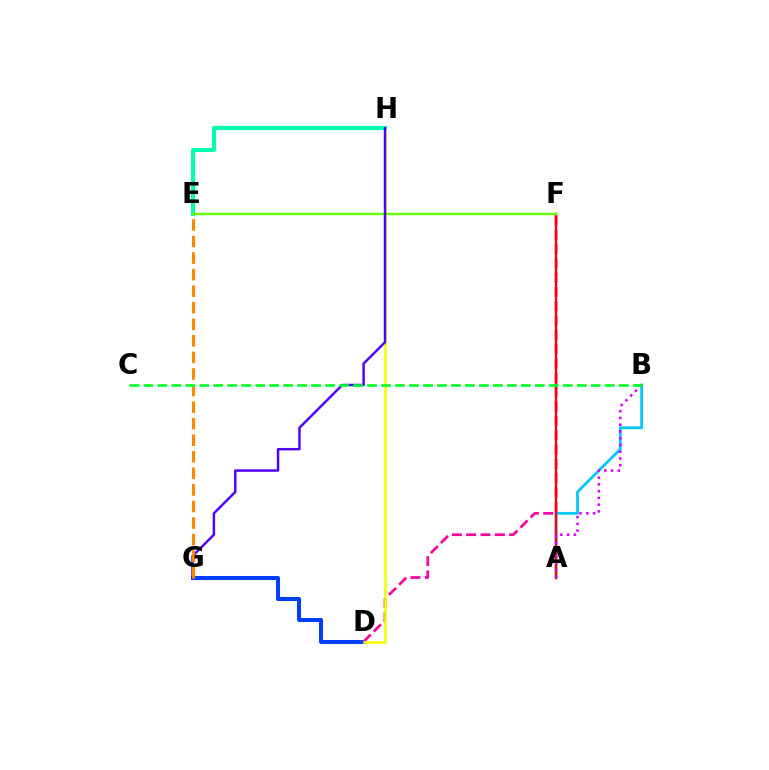{('A', 'B'): [{'color': '#00c7ff', 'line_style': 'solid', 'thickness': 2.0}, {'color': '#d600ff', 'line_style': 'dotted', 'thickness': 1.84}], ('D', 'G'): [{'color': '#003fff', 'line_style': 'solid', 'thickness': 2.9}], ('D', 'F'): [{'color': '#ff00a0', 'line_style': 'dashed', 'thickness': 1.95}], ('D', 'H'): [{'color': '#eeff00', 'line_style': 'solid', 'thickness': 1.82}], ('A', 'F'): [{'color': '#ff0000', 'line_style': 'solid', 'thickness': 1.7}], ('E', 'H'): [{'color': '#00ffaf', 'line_style': 'solid', 'thickness': 2.95}], ('E', 'F'): [{'color': '#66ff00', 'line_style': 'solid', 'thickness': 1.75}], ('G', 'H'): [{'color': '#4f00ff', 'line_style': 'solid', 'thickness': 1.77}], ('E', 'G'): [{'color': '#ff8800', 'line_style': 'dashed', 'thickness': 2.25}], ('B', 'C'): [{'color': '#00ff27', 'line_style': 'dashed', 'thickness': 1.9}]}